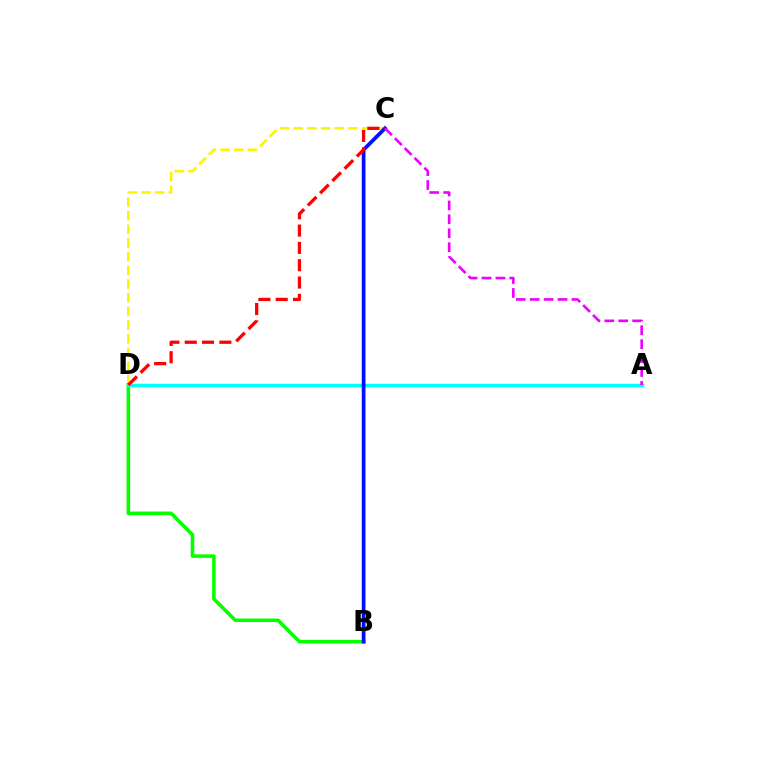{('C', 'D'): [{'color': '#fcf500', 'line_style': 'dashed', 'thickness': 1.86}, {'color': '#ff0000', 'line_style': 'dashed', 'thickness': 2.35}], ('B', 'D'): [{'color': '#08ff00', 'line_style': 'solid', 'thickness': 2.57}], ('A', 'D'): [{'color': '#00fff6', 'line_style': 'solid', 'thickness': 2.51}], ('B', 'C'): [{'color': '#0010ff', 'line_style': 'solid', 'thickness': 2.7}], ('A', 'C'): [{'color': '#ee00ff', 'line_style': 'dashed', 'thickness': 1.89}]}